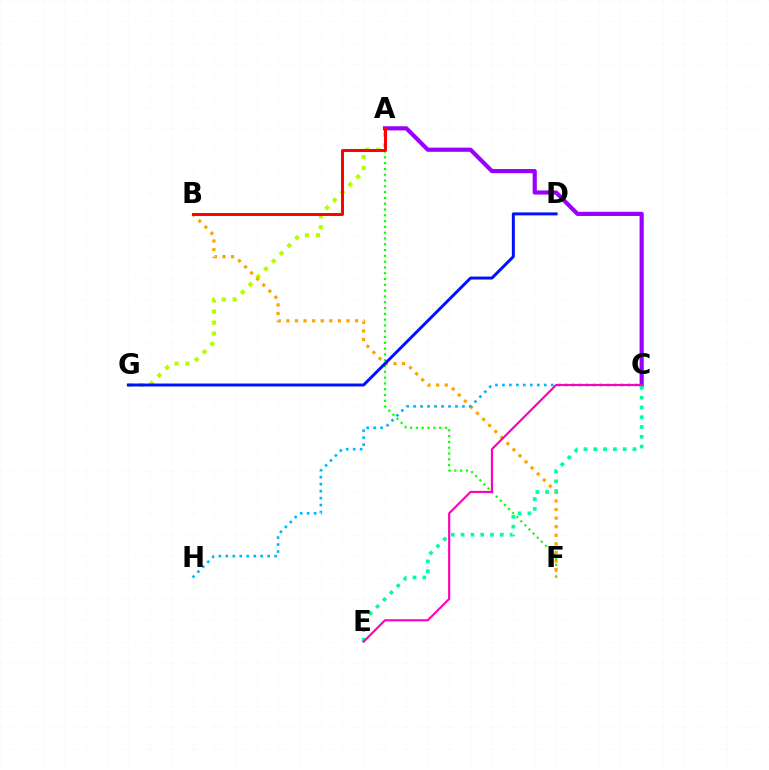{('A', 'F'): [{'color': '#08ff00', 'line_style': 'dotted', 'thickness': 1.58}], ('A', 'C'): [{'color': '#9b00ff', 'line_style': 'solid', 'thickness': 3.0}], ('A', 'G'): [{'color': '#b3ff00', 'line_style': 'dotted', 'thickness': 2.98}], ('B', 'F'): [{'color': '#ffa500', 'line_style': 'dotted', 'thickness': 2.33}], ('C', 'H'): [{'color': '#00b5ff', 'line_style': 'dotted', 'thickness': 1.9}], ('A', 'B'): [{'color': '#ff0000', 'line_style': 'solid', 'thickness': 2.13}], ('C', 'E'): [{'color': '#00ff9d', 'line_style': 'dotted', 'thickness': 2.66}, {'color': '#ff00bd', 'line_style': 'solid', 'thickness': 1.55}], ('D', 'G'): [{'color': '#0010ff', 'line_style': 'solid', 'thickness': 2.13}]}